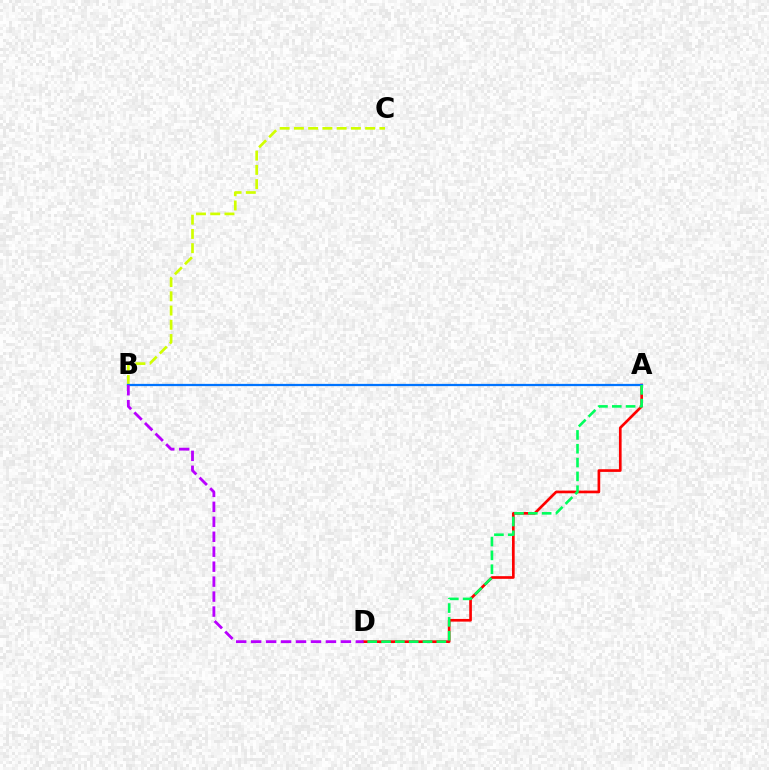{('A', 'D'): [{'color': '#ff0000', 'line_style': 'solid', 'thickness': 1.93}, {'color': '#00ff5c', 'line_style': 'dashed', 'thickness': 1.88}], ('B', 'C'): [{'color': '#d1ff00', 'line_style': 'dashed', 'thickness': 1.94}], ('A', 'B'): [{'color': '#0074ff', 'line_style': 'solid', 'thickness': 1.62}], ('B', 'D'): [{'color': '#b900ff', 'line_style': 'dashed', 'thickness': 2.03}]}